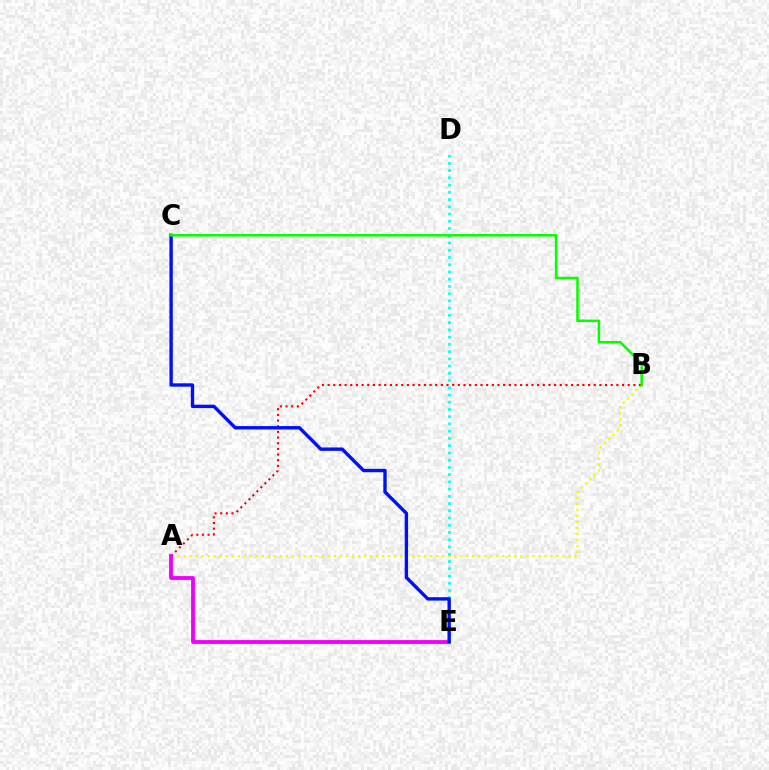{('A', 'B'): [{'color': '#fcf500', 'line_style': 'dotted', 'thickness': 1.63}, {'color': '#ff0000', 'line_style': 'dotted', 'thickness': 1.54}], ('A', 'E'): [{'color': '#ee00ff', 'line_style': 'solid', 'thickness': 2.75}], ('D', 'E'): [{'color': '#00fff6', 'line_style': 'dotted', 'thickness': 1.97}], ('C', 'E'): [{'color': '#0010ff', 'line_style': 'solid', 'thickness': 2.44}], ('B', 'C'): [{'color': '#08ff00', 'line_style': 'solid', 'thickness': 1.83}]}